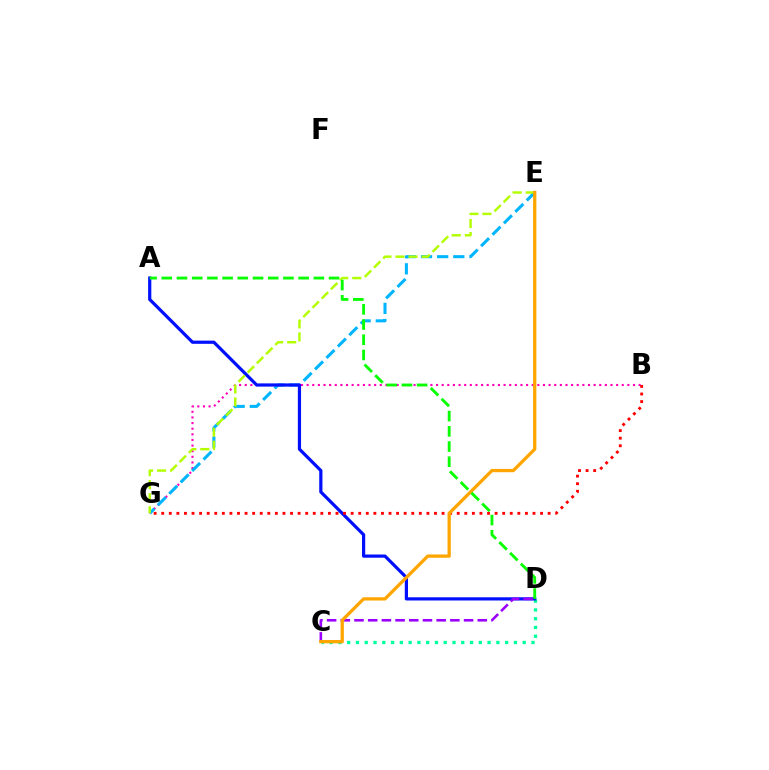{('C', 'D'): [{'color': '#00ff9d', 'line_style': 'dotted', 'thickness': 2.38}, {'color': '#9b00ff', 'line_style': 'dashed', 'thickness': 1.86}], ('B', 'G'): [{'color': '#ff00bd', 'line_style': 'dotted', 'thickness': 1.53}, {'color': '#ff0000', 'line_style': 'dotted', 'thickness': 2.06}], ('E', 'G'): [{'color': '#00b5ff', 'line_style': 'dashed', 'thickness': 2.19}, {'color': '#b3ff00', 'line_style': 'dashed', 'thickness': 1.77}], ('A', 'D'): [{'color': '#0010ff', 'line_style': 'solid', 'thickness': 2.31}, {'color': '#08ff00', 'line_style': 'dashed', 'thickness': 2.07}], ('C', 'E'): [{'color': '#ffa500', 'line_style': 'solid', 'thickness': 2.37}]}